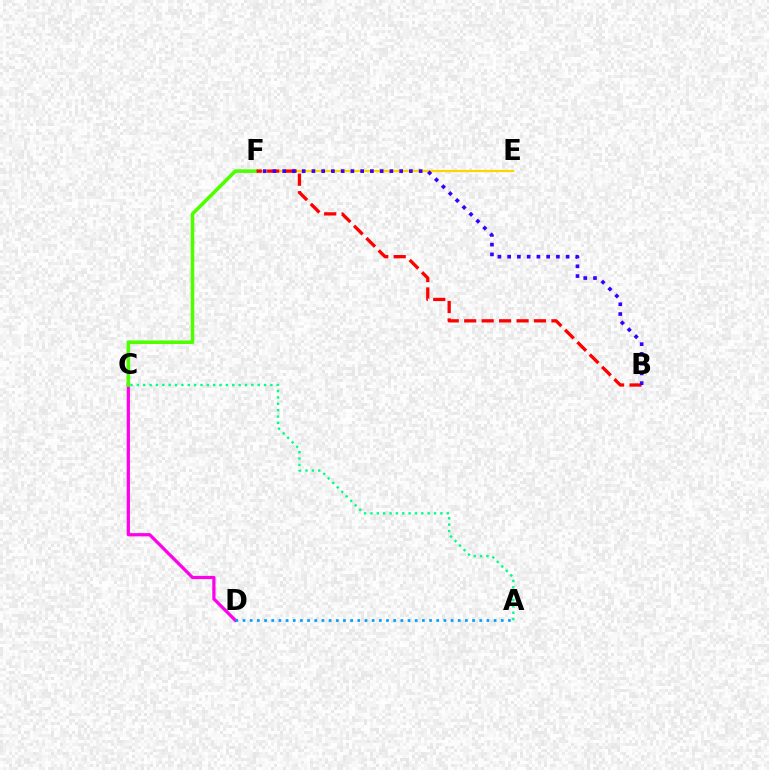{('E', 'F'): [{'color': '#ffd500', 'line_style': 'solid', 'thickness': 1.61}], ('C', 'D'): [{'color': '#ff00ed', 'line_style': 'solid', 'thickness': 2.33}], ('A', 'D'): [{'color': '#009eff', 'line_style': 'dotted', 'thickness': 1.95}], ('A', 'C'): [{'color': '#00ff86', 'line_style': 'dotted', 'thickness': 1.73}], ('C', 'F'): [{'color': '#4fff00', 'line_style': 'solid', 'thickness': 2.58}], ('B', 'F'): [{'color': '#ff0000', 'line_style': 'dashed', 'thickness': 2.37}, {'color': '#3700ff', 'line_style': 'dotted', 'thickness': 2.65}]}